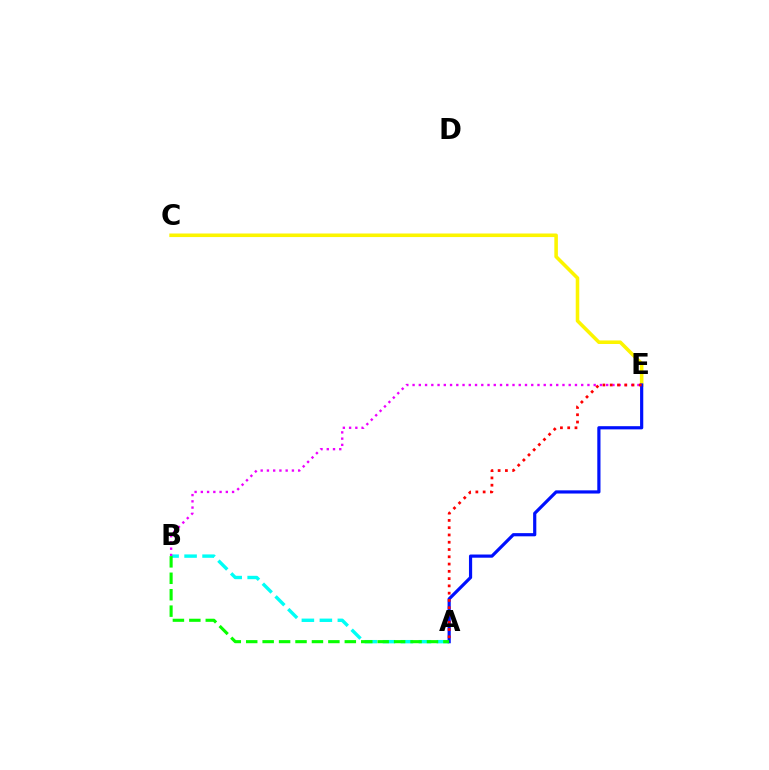{('C', 'E'): [{'color': '#fcf500', 'line_style': 'solid', 'thickness': 2.56}], ('A', 'B'): [{'color': '#00fff6', 'line_style': 'dashed', 'thickness': 2.44}, {'color': '#08ff00', 'line_style': 'dashed', 'thickness': 2.23}], ('B', 'E'): [{'color': '#ee00ff', 'line_style': 'dotted', 'thickness': 1.7}], ('A', 'E'): [{'color': '#0010ff', 'line_style': 'solid', 'thickness': 2.29}, {'color': '#ff0000', 'line_style': 'dotted', 'thickness': 1.98}]}